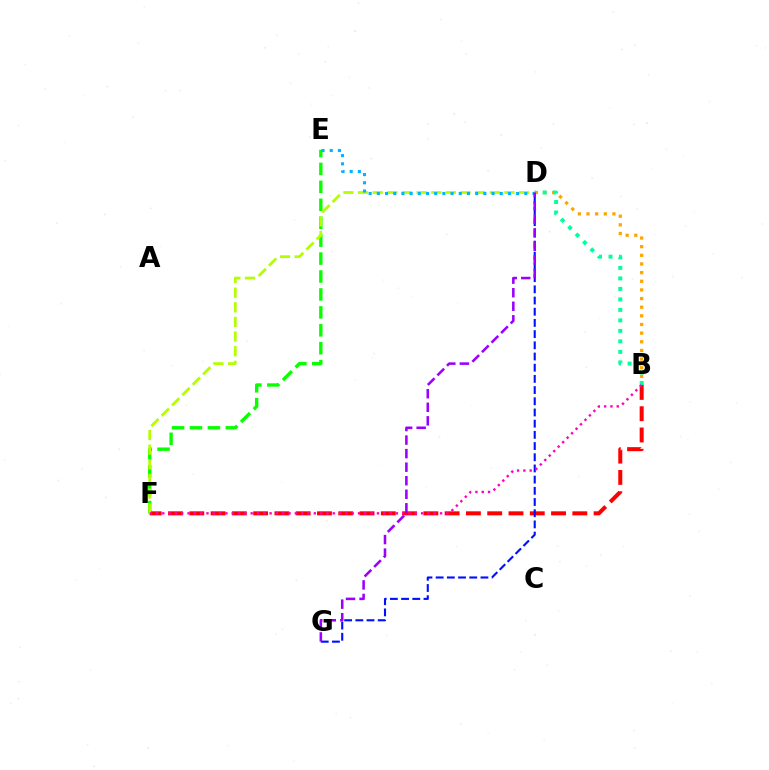{('B', 'D'): [{'color': '#ffa500', 'line_style': 'dotted', 'thickness': 2.35}, {'color': '#00ff9d', 'line_style': 'dotted', 'thickness': 2.85}], ('E', 'F'): [{'color': '#08ff00', 'line_style': 'dashed', 'thickness': 2.44}], ('B', 'F'): [{'color': '#ff0000', 'line_style': 'dashed', 'thickness': 2.89}, {'color': '#ff00bd', 'line_style': 'dotted', 'thickness': 1.72}], ('D', 'F'): [{'color': '#b3ff00', 'line_style': 'dashed', 'thickness': 1.99}], ('D', 'E'): [{'color': '#00b5ff', 'line_style': 'dotted', 'thickness': 2.23}], ('D', 'G'): [{'color': '#0010ff', 'line_style': 'dashed', 'thickness': 1.52}, {'color': '#9b00ff', 'line_style': 'dashed', 'thickness': 1.84}]}